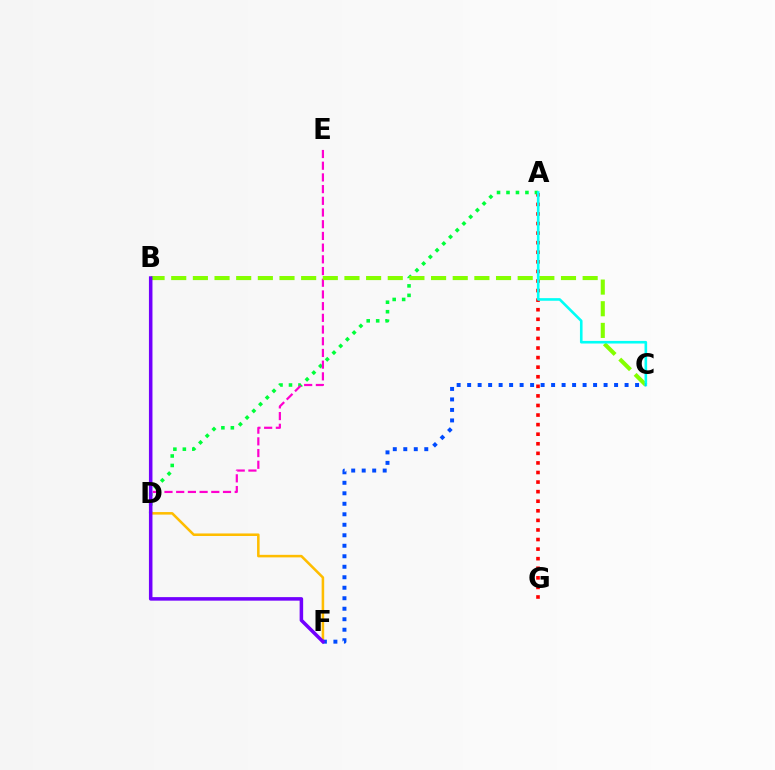{('A', 'G'): [{'color': '#ff0000', 'line_style': 'dotted', 'thickness': 2.6}], ('A', 'D'): [{'color': '#00ff39', 'line_style': 'dotted', 'thickness': 2.57}], ('D', 'E'): [{'color': '#ff00cf', 'line_style': 'dashed', 'thickness': 1.59}], ('B', 'C'): [{'color': '#84ff00', 'line_style': 'dashed', 'thickness': 2.94}], ('D', 'F'): [{'color': '#ffbd00', 'line_style': 'solid', 'thickness': 1.83}], ('A', 'C'): [{'color': '#00fff6', 'line_style': 'solid', 'thickness': 1.88}], ('C', 'F'): [{'color': '#004bff', 'line_style': 'dotted', 'thickness': 2.85}], ('B', 'F'): [{'color': '#7200ff', 'line_style': 'solid', 'thickness': 2.54}]}